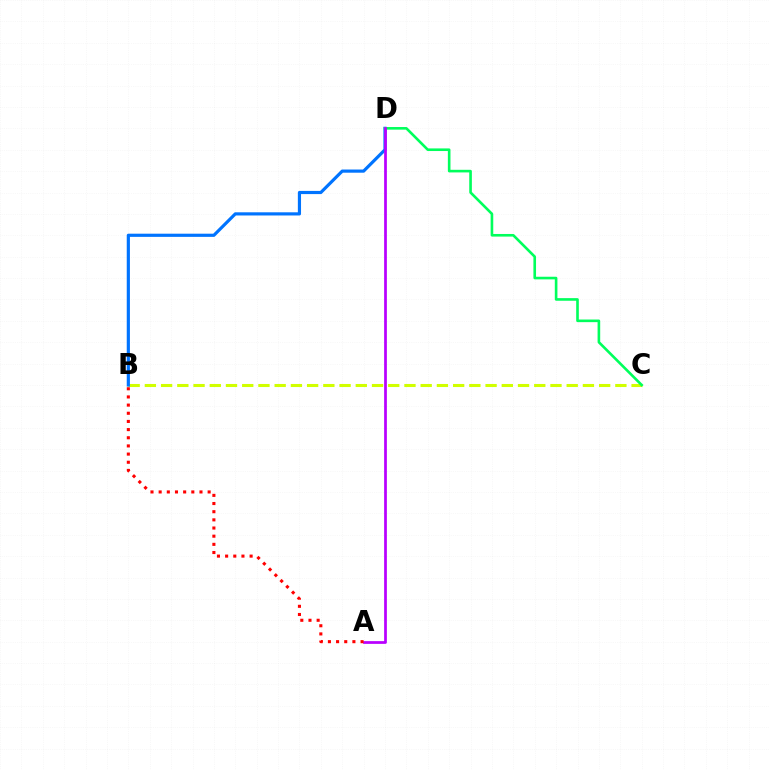{('B', 'C'): [{'color': '#d1ff00', 'line_style': 'dashed', 'thickness': 2.2}], ('B', 'D'): [{'color': '#0074ff', 'line_style': 'solid', 'thickness': 2.29}], ('C', 'D'): [{'color': '#00ff5c', 'line_style': 'solid', 'thickness': 1.89}], ('A', 'D'): [{'color': '#b900ff', 'line_style': 'solid', 'thickness': 1.97}], ('A', 'B'): [{'color': '#ff0000', 'line_style': 'dotted', 'thickness': 2.22}]}